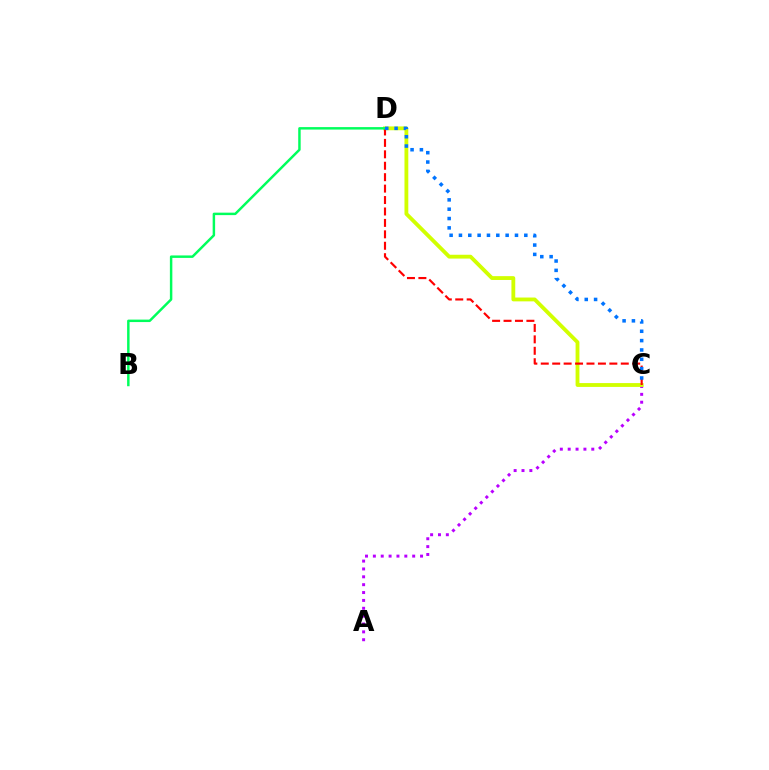{('A', 'C'): [{'color': '#b900ff', 'line_style': 'dotted', 'thickness': 2.14}], ('C', 'D'): [{'color': '#d1ff00', 'line_style': 'solid', 'thickness': 2.76}, {'color': '#ff0000', 'line_style': 'dashed', 'thickness': 1.55}, {'color': '#0074ff', 'line_style': 'dotted', 'thickness': 2.54}], ('B', 'D'): [{'color': '#00ff5c', 'line_style': 'solid', 'thickness': 1.77}]}